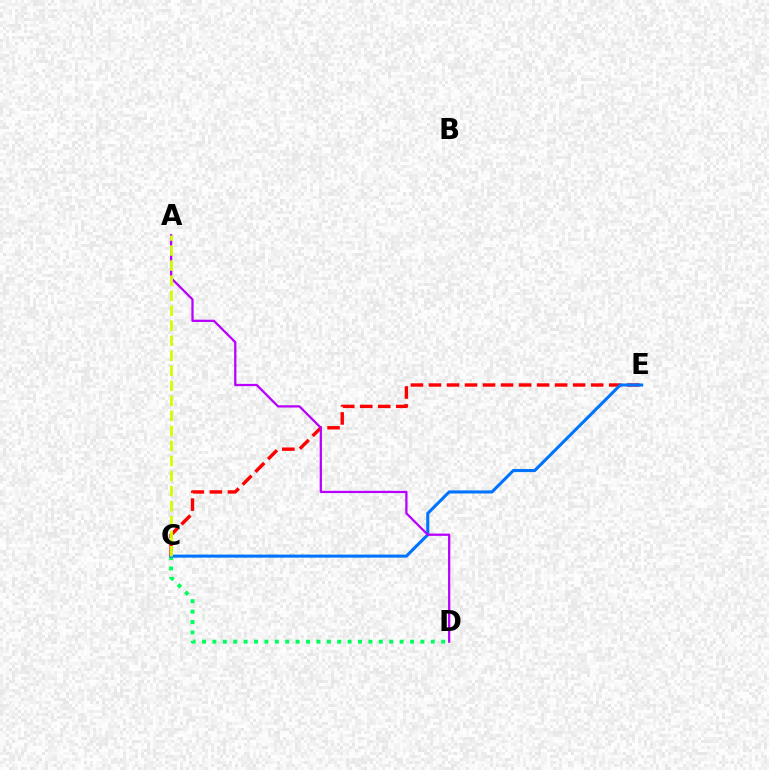{('C', 'D'): [{'color': '#00ff5c', 'line_style': 'dotted', 'thickness': 2.83}], ('C', 'E'): [{'color': '#ff0000', 'line_style': 'dashed', 'thickness': 2.45}, {'color': '#0074ff', 'line_style': 'solid', 'thickness': 2.21}], ('A', 'D'): [{'color': '#b900ff', 'line_style': 'solid', 'thickness': 1.63}], ('A', 'C'): [{'color': '#d1ff00', 'line_style': 'dashed', 'thickness': 2.04}]}